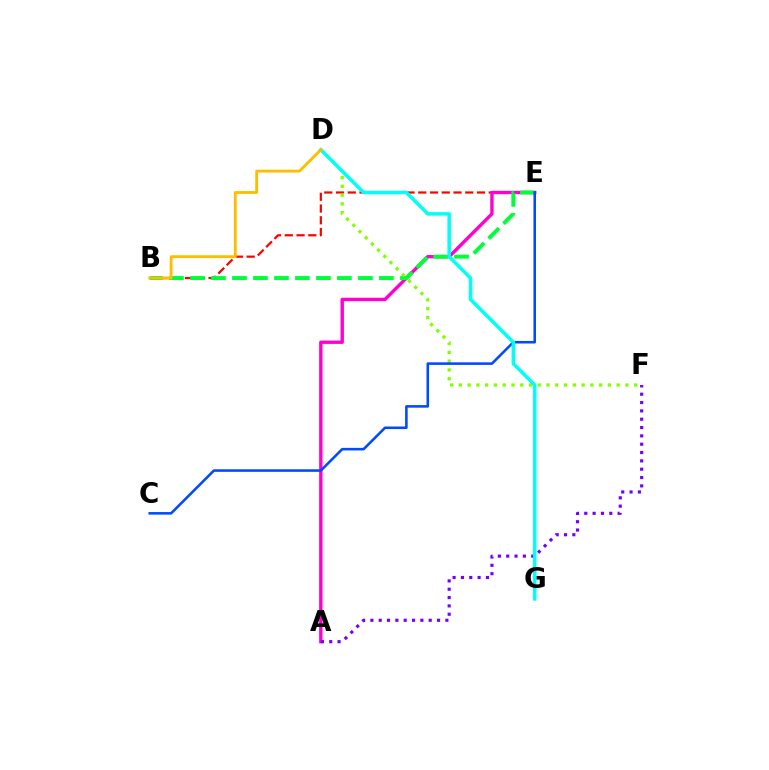{('B', 'E'): [{'color': '#ff0000', 'line_style': 'dashed', 'thickness': 1.6}, {'color': '#00ff39', 'line_style': 'dashed', 'thickness': 2.85}], ('A', 'E'): [{'color': '#ff00cf', 'line_style': 'solid', 'thickness': 2.43}], ('A', 'F'): [{'color': '#7200ff', 'line_style': 'dotted', 'thickness': 2.26}], ('D', 'F'): [{'color': '#84ff00', 'line_style': 'dotted', 'thickness': 2.38}], ('C', 'E'): [{'color': '#004bff', 'line_style': 'solid', 'thickness': 1.85}], ('D', 'G'): [{'color': '#00fff6', 'line_style': 'solid', 'thickness': 2.53}], ('B', 'D'): [{'color': '#ffbd00', 'line_style': 'solid', 'thickness': 2.04}]}